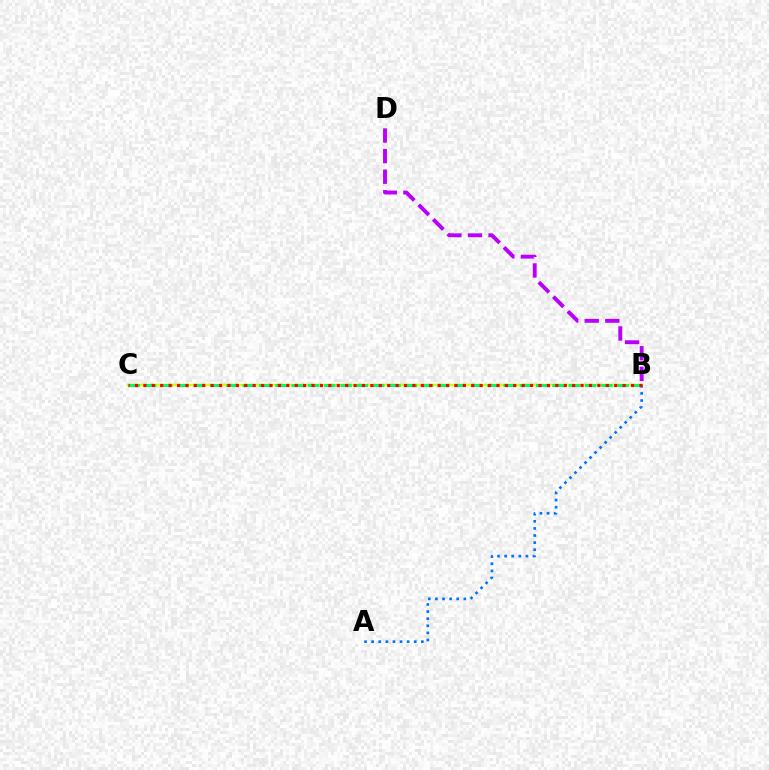{('B', 'D'): [{'color': '#b900ff', 'line_style': 'dashed', 'thickness': 2.8}], ('B', 'C'): [{'color': '#d1ff00', 'line_style': 'solid', 'thickness': 1.75}, {'color': '#00ff5c', 'line_style': 'dashed', 'thickness': 2.21}, {'color': '#ff0000', 'line_style': 'dotted', 'thickness': 2.28}], ('A', 'B'): [{'color': '#0074ff', 'line_style': 'dotted', 'thickness': 1.93}]}